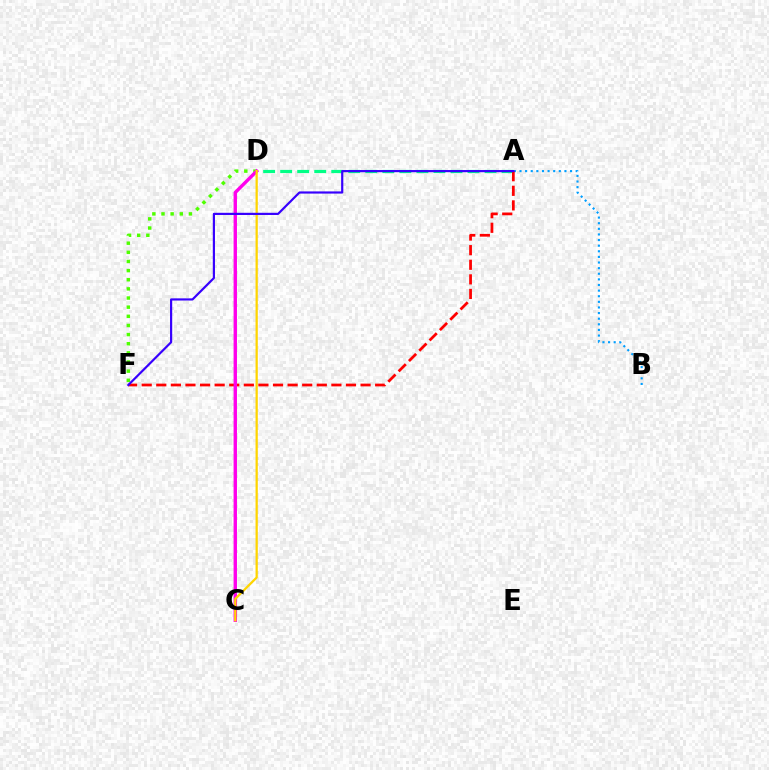{('D', 'F'): [{'color': '#4fff00', 'line_style': 'dotted', 'thickness': 2.48}], ('A', 'D'): [{'color': '#00ff86', 'line_style': 'dashed', 'thickness': 2.31}], ('A', 'B'): [{'color': '#009eff', 'line_style': 'dotted', 'thickness': 1.53}], ('A', 'F'): [{'color': '#ff0000', 'line_style': 'dashed', 'thickness': 1.98}, {'color': '#3700ff', 'line_style': 'solid', 'thickness': 1.57}], ('C', 'D'): [{'color': '#ff00ed', 'line_style': 'solid', 'thickness': 2.44}, {'color': '#ffd500', 'line_style': 'solid', 'thickness': 1.62}]}